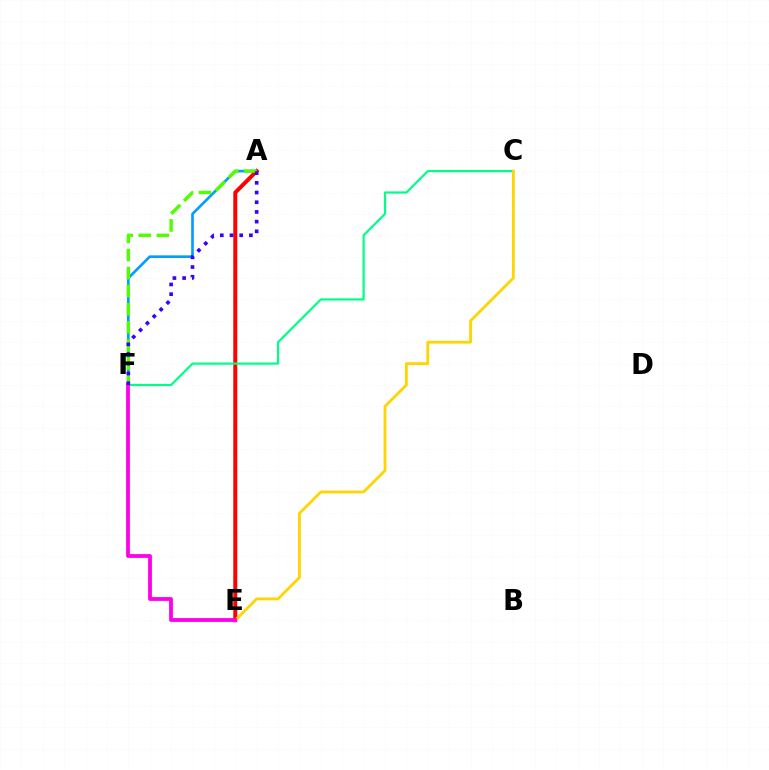{('A', 'F'): [{'color': '#009eff', 'line_style': 'solid', 'thickness': 1.9}, {'color': '#4fff00', 'line_style': 'dashed', 'thickness': 2.46}, {'color': '#3700ff', 'line_style': 'dotted', 'thickness': 2.64}], ('A', 'E'): [{'color': '#ff0000', 'line_style': 'solid', 'thickness': 2.86}], ('C', 'F'): [{'color': '#00ff86', 'line_style': 'solid', 'thickness': 1.58}], ('C', 'E'): [{'color': '#ffd500', 'line_style': 'solid', 'thickness': 2.01}], ('E', 'F'): [{'color': '#ff00ed', 'line_style': 'solid', 'thickness': 2.75}]}